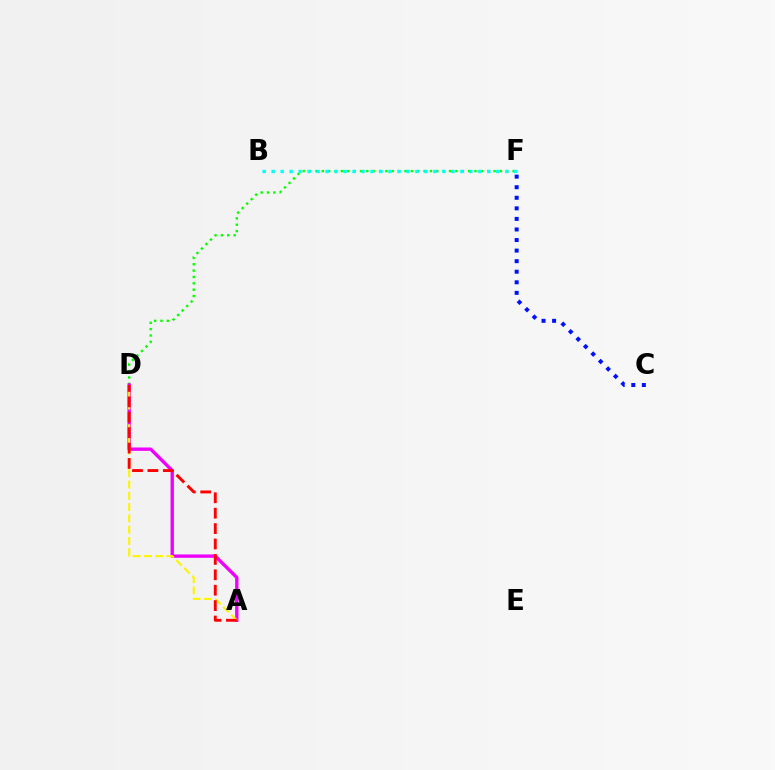{('D', 'F'): [{'color': '#08ff00', 'line_style': 'dotted', 'thickness': 1.73}], ('C', 'F'): [{'color': '#0010ff', 'line_style': 'dotted', 'thickness': 2.87}], ('B', 'F'): [{'color': '#00fff6', 'line_style': 'dotted', 'thickness': 2.44}], ('A', 'D'): [{'color': '#ee00ff', 'line_style': 'solid', 'thickness': 2.42}, {'color': '#fcf500', 'line_style': 'dashed', 'thickness': 1.53}, {'color': '#ff0000', 'line_style': 'dashed', 'thickness': 2.09}]}